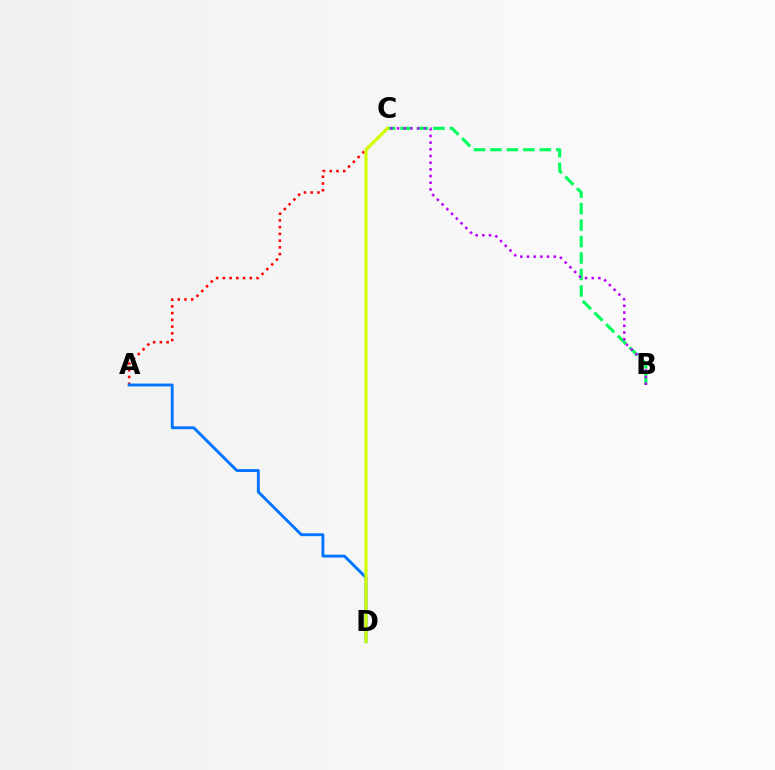{('A', 'C'): [{'color': '#ff0000', 'line_style': 'dotted', 'thickness': 1.83}], ('B', 'C'): [{'color': '#00ff5c', 'line_style': 'dashed', 'thickness': 2.24}, {'color': '#b900ff', 'line_style': 'dotted', 'thickness': 1.82}], ('A', 'D'): [{'color': '#0074ff', 'line_style': 'solid', 'thickness': 2.08}], ('C', 'D'): [{'color': '#d1ff00', 'line_style': 'solid', 'thickness': 2.27}]}